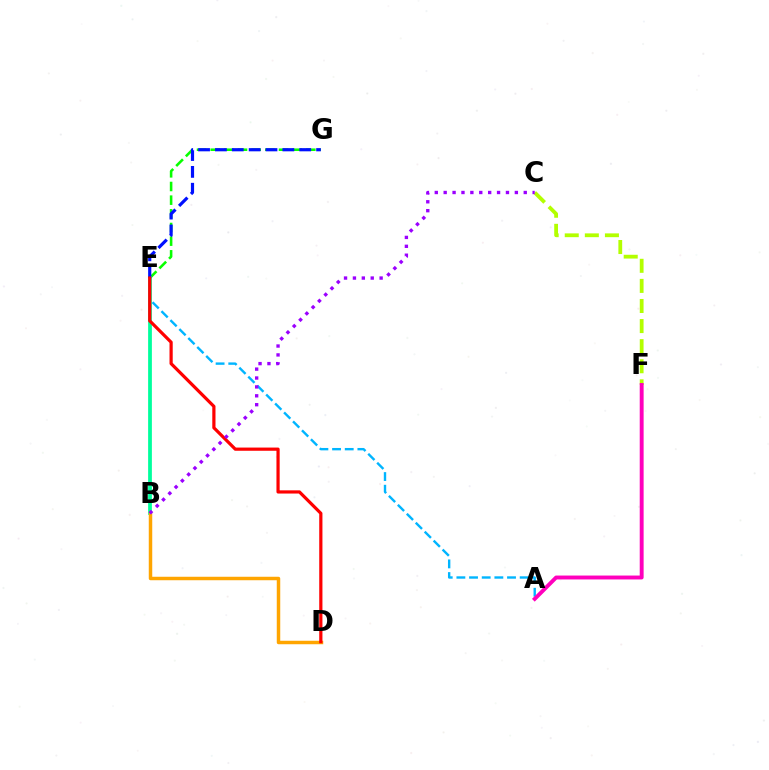{('E', 'G'): [{'color': '#08ff00', 'line_style': 'dashed', 'thickness': 1.86}, {'color': '#0010ff', 'line_style': 'dashed', 'thickness': 2.29}], ('A', 'E'): [{'color': '#00b5ff', 'line_style': 'dashed', 'thickness': 1.72}], ('B', 'E'): [{'color': '#00ff9d', 'line_style': 'solid', 'thickness': 2.7}], ('B', 'D'): [{'color': '#ffa500', 'line_style': 'solid', 'thickness': 2.5}], ('D', 'E'): [{'color': '#ff0000', 'line_style': 'solid', 'thickness': 2.31}], ('C', 'F'): [{'color': '#b3ff00', 'line_style': 'dashed', 'thickness': 2.73}], ('A', 'F'): [{'color': '#ff00bd', 'line_style': 'solid', 'thickness': 2.81}], ('B', 'C'): [{'color': '#9b00ff', 'line_style': 'dotted', 'thickness': 2.42}]}